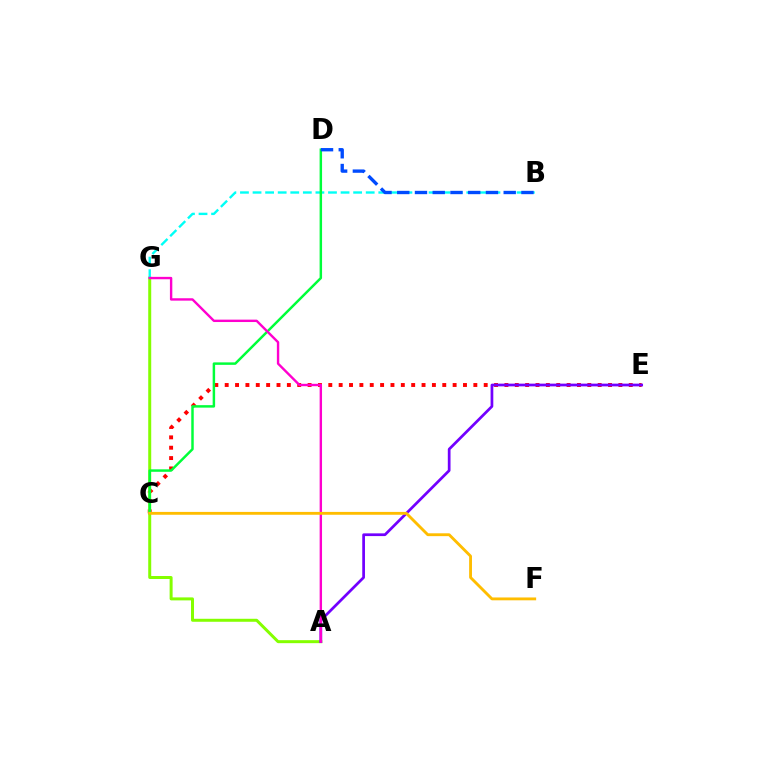{('C', 'E'): [{'color': '#ff0000', 'line_style': 'dotted', 'thickness': 2.81}], ('A', 'G'): [{'color': '#84ff00', 'line_style': 'solid', 'thickness': 2.15}, {'color': '#ff00cf', 'line_style': 'solid', 'thickness': 1.72}], ('A', 'E'): [{'color': '#7200ff', 'line_style': 'solid', 'thickness': 1.96}], ('B', 'G'): [{'color': '#00fff6', 'line_style': 'dashed', 'thickness': 1.71}], ('C', 'D'): [{'color': '#00ff39', 'line_style': 'solid', 'thickness': 1.78}], ('B', 'D'): [{'color': '#004bff', 'line_style': 'dashed', 'thickness': 2.41}], ('C', 'F'): [{'color': '#ffbd00', 'line_style': 'solid', 'thickness': 2.05}]}